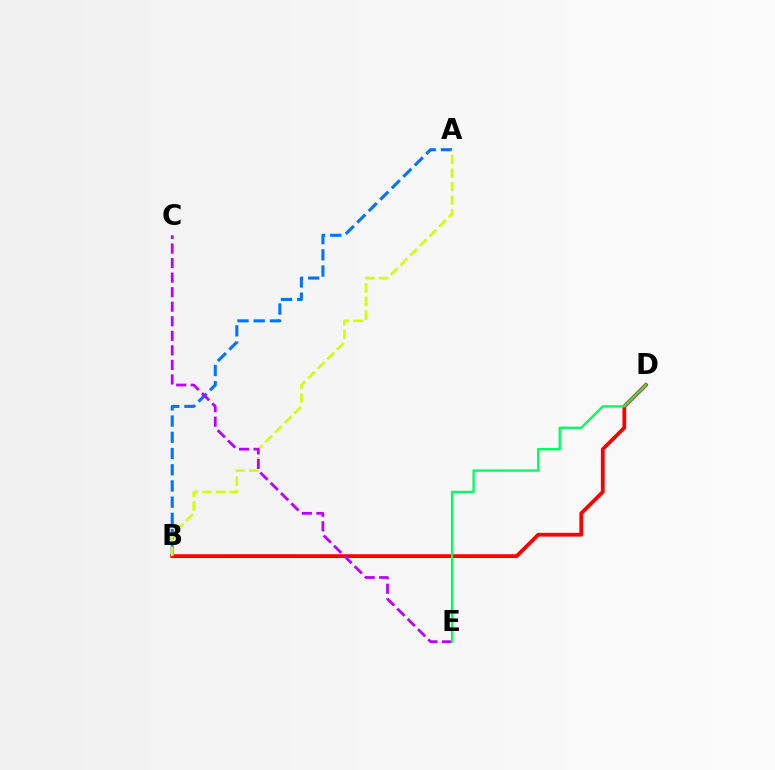{('A', 'B'): [{'color': '#0074ff', 'line_style': 'dashed', 'thickness': 2.2}, {'color': '#d1ff00', 'line_style': 'dashed', 'thickness': 1.85}], ('B', 'D'): [{'color': '#ff0000', 'line_style': 'solid', 'thickness': 2.72}], ('C', 'E'): [{'color': '#b900ff', 'line_style': 'dashed', 'thickness': 1.98}], ('D', 'E'): [{'color': '#00ff5c', 'line_style': 'solid', 'thickness': 1.67}]}